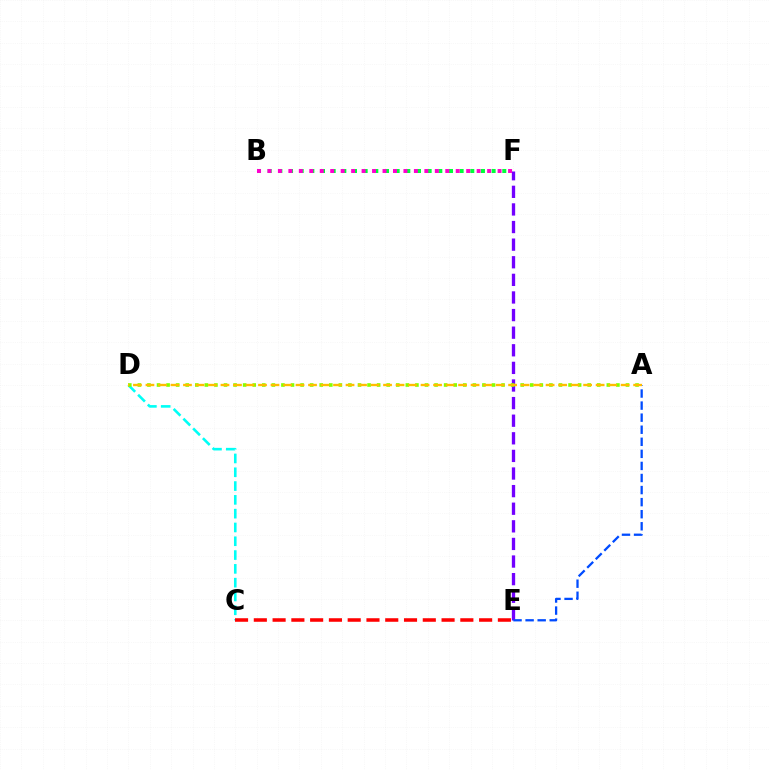{('C', 'D'): [{'color': '#00fff6', 'line_style': 'dashed', 'thickness': 1.87}], ('C', 'E'): [{'color': '#ff0000', 'line_style': 'dashed', 'thickness': 2.55}], ('B', 'F'): [{'color': '#00ff39', 'line_style': 'dotted', 'thickness': 2.9}, {'color': '#ff00cf', 'line_style': 'dotted', 'thickness': 2.84}], ('E', 'F'): [{'color': '#7200ff', 'line_style': 'dashed', 'thickness': 2.39}], ('A', 'E'): [{'color': '#004bff', 'line_style': 'dashed', 'thickness': 1.64}], ('A', 'D'): [{'color': '#84ff00', 'line_style': 'dotted', 'thickness': 2.6}, {'color': '#ffbd00', 'line_style': 'dashed', 'thickness': 1.7}]}